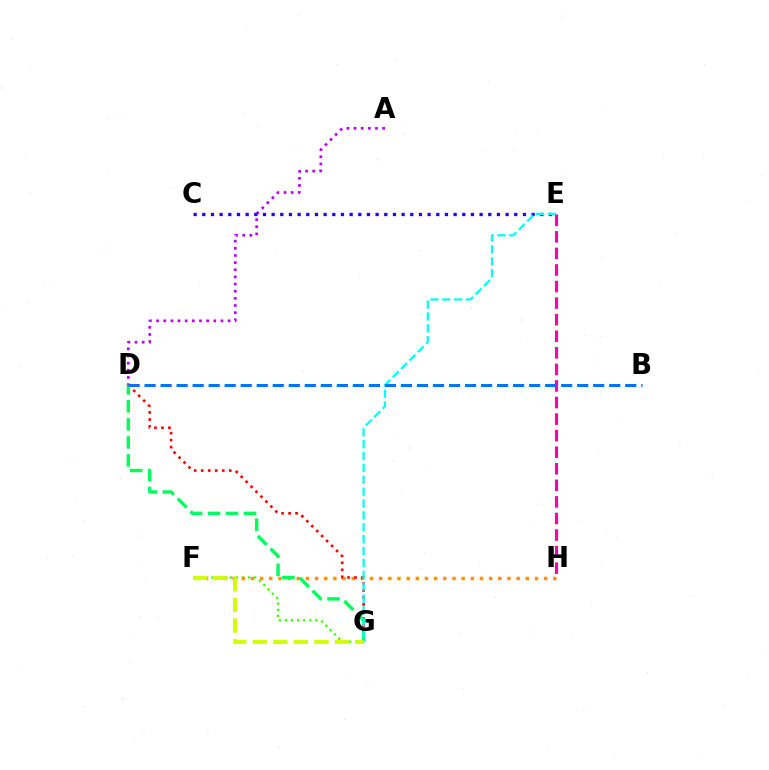{('F', 'G'): [{'color': '#3dff00', 'line_style': 'dotted', 'thickness': 1.66}, {'color': '#d1ff00', 'line_style': 'dashed', 'thickness': 2.8}], ('E', 'H'): [{'color': '#ff00ac', 'line_style': 'dashed', 'thickness': 2.25}], ('F', 'H'): [{'color': '#ff9400', 'line_style': 'dotted', 'thickness': 2.49}], ('A', 'D'): [{'color': '#b900ff', 'line_style': 'dotted', 'thickness': 1.94}], ('D', 'G'): [{'color': '#ff0000', 'line_style': 'dotted', 'thickness': 1.9}, {'color': '#00ff5c', 'line_style': 'dashed', 'thickness': 2.45}], ('C', 'E'): [{'color': '#2500ff', 'line_style': 'dotted', 'thickness': 2.35}], ('E', 'G'): [{'color': '#00fff6', 'line_style': 'dashed', 'thickness': 1.61}], ('B', 'D'): [{'color': '#0074ff', 'line_style': 'dashed', 'thickness': 2.18}]}